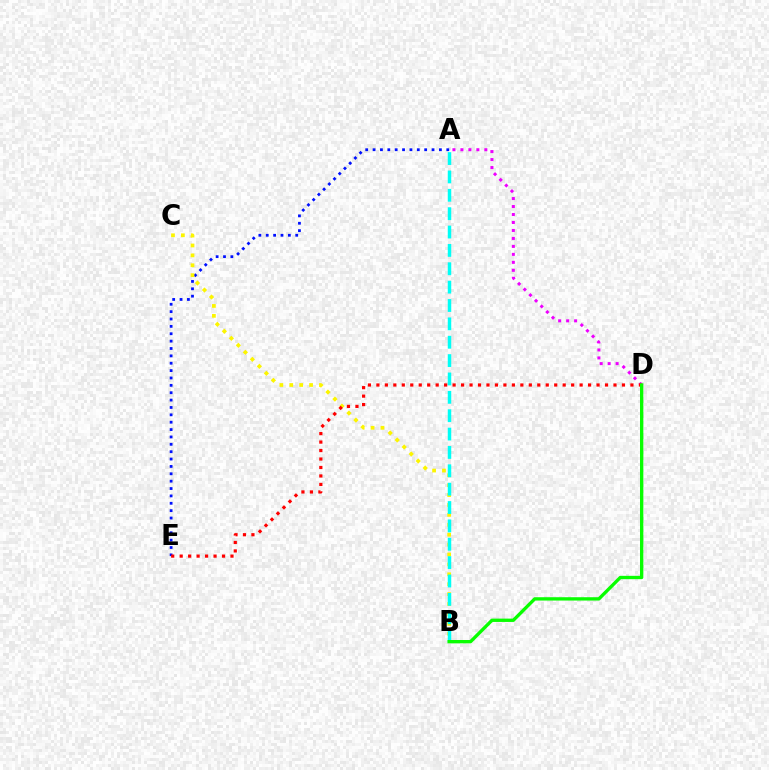{('A', 'E'): [{'color': '#0010ff', 'line_style': 'dotted', 'thickness': 2.0}], ('B', 'C'): [{'color': '#fcf500', 'line_style': 'dotted', 'thickness': 2.69}], ('A', 'D'): [{'color': '#ee00ff', 'line_style': 'dotted', 'thickness': 2.17}], ('A', 'B'): [{'color': '#00fff6', 'line_style': 'dashed', 'thickness': 2.5}], ('D', 'E'): [{'color': '#ff0000', 'line_style': 'dotted', 'thickness': 2.3}], ('B', 'D'): [{'color': '#08ff00', 'line_style': 'solid', 'thickness': 2.4}]}